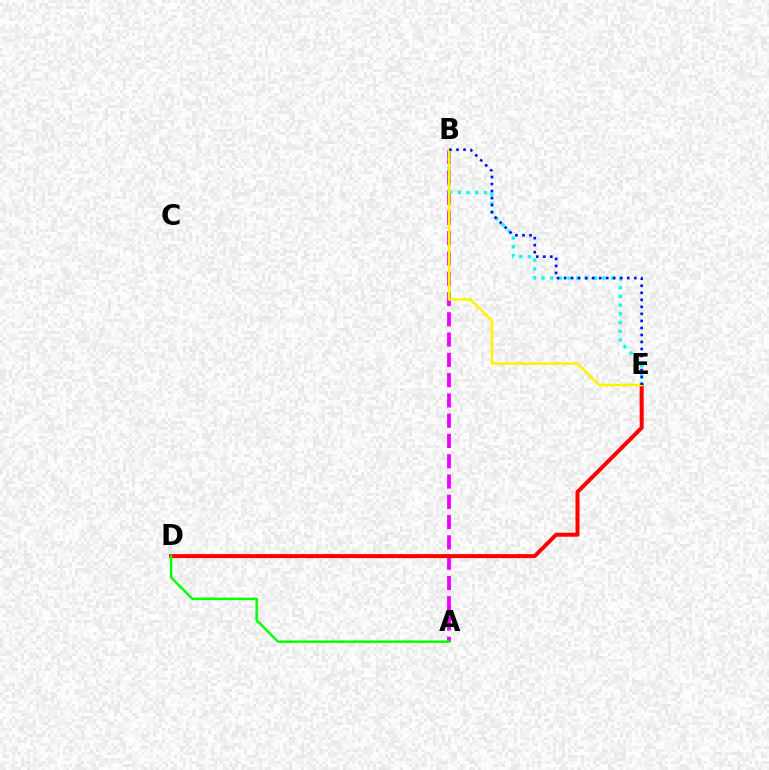{('A', 'B'): [{'color': '#ee00ff', 'line_style': 'dashed', 'thickness': 2.75}], ('D', 'E'): [{'color': '#ff0000', 'line_style': 'solid', 'thickness': 2.88}], ('A', 'D'): [{'color': '#08ff00', 'line_style': 'solid', 'thickness': 1.79}], ('B', 'E'): [{'color': '#00fff6', 'line_style': 'dotted', 'thickness': 2.36}, {'color': '#fcf500', 'line_style': 'solid', 'thickness': 1.87}, {'color': '#0010ff', 'line_style': 'dotted', 'thickness': 1.91}]}